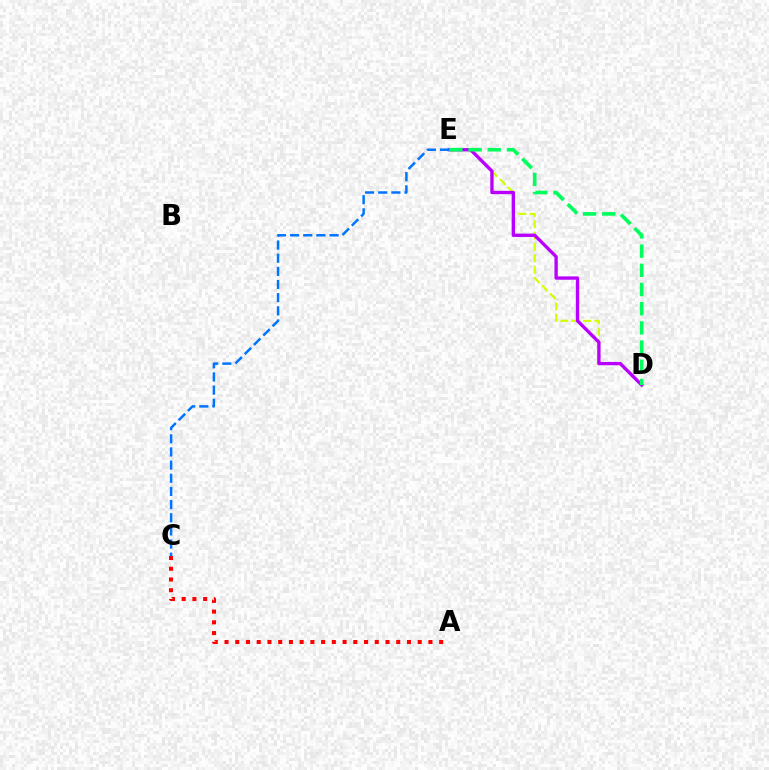{('D', 'E'): [{'color': '#d1ff00', 'line_style': 'dashed', 'thickness': 1.54}, {'color': '#b900ff', 'line_style': 'solid', 'thickness': 2.41}, {'color': '#00ff5c', 'line_style': 'dashed', 'thickness': 2.61}], ('A', 'C'): [{'color': '#ff0000', 'line_style': 'dotted', 'thickness': 2.92}], ('C', 'E'): [{'color': '#0074ff', 'line_style': 'dashed', 'thickness': 1.79}]}